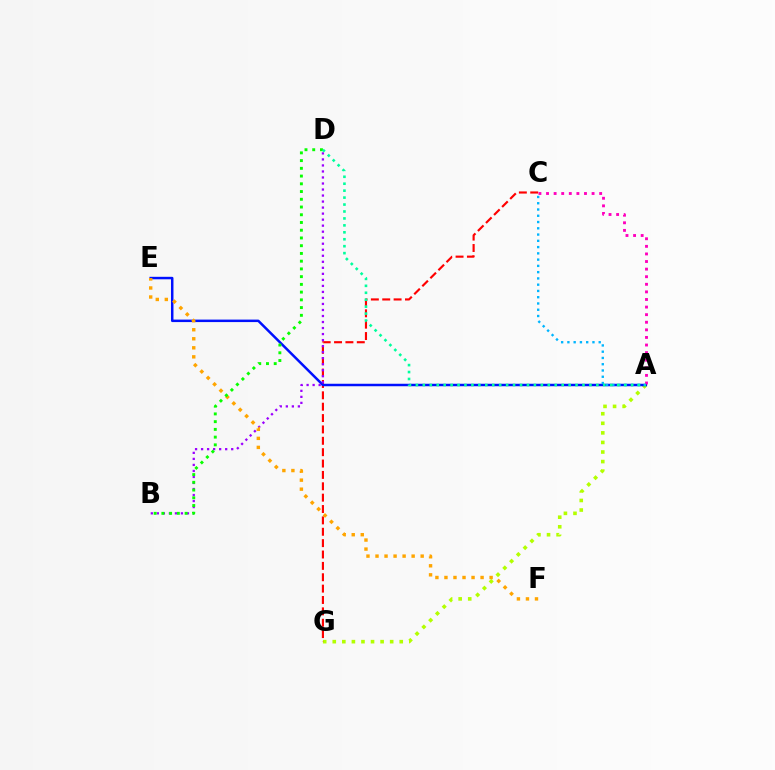{('A', 'G'): [{'color': '#b3ff00', 'line_style': 'dotted', 'thickness': 2.6}], ('C', 'G'): [{'color': '#ff0000', 'line_style': 'dashed', 'thickness': 1.54}], ('A', 'E'): [{'color': '#0010ff', 'line_style': 'solid', 'thickness': 1.79}], ('B', 'D'): [{'color': '#9b00ff', 'line_style': 'dotted', 'thickness': 1.64}, {'color': '#08ff00', 'line_style': 'dotted', 'thickness': 2.1}], ('E', 'F'): [{'color': '#ffa500', 'line_style': 'dotted', 'thickness': 2.45}], ('A', 'C'): [{'color': '#ff00bd', 'line_style': 'dotted', 'thickness': 2.06}, {'color': '#00b5ff', 'line_style': 'dotted', 'thickness': 1.7}], ('A', 'D'): [{'color': '#00ff9d', 'line_style': 'dotted', 'thickness': 1.89}]}